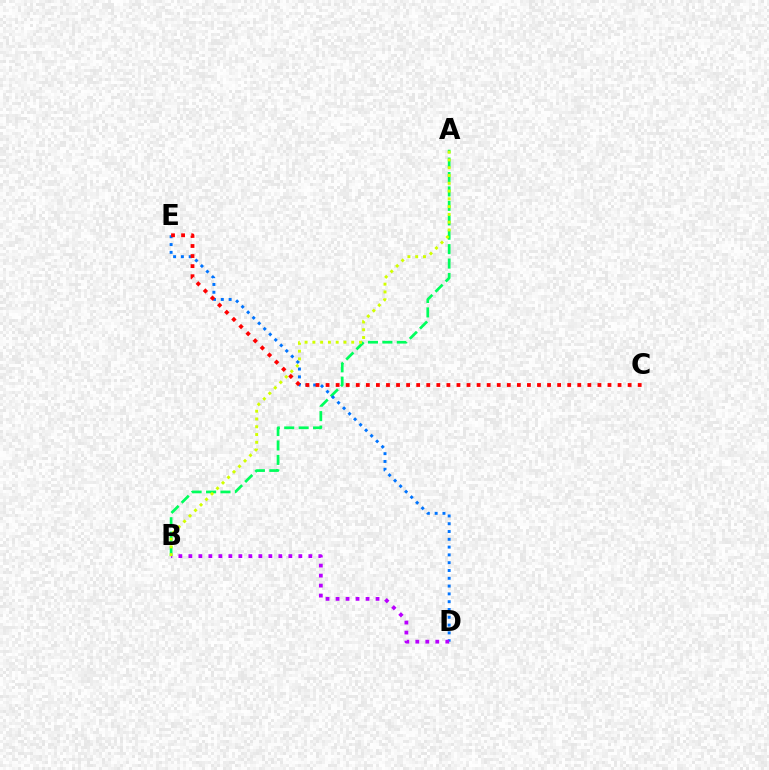{('A', 'B'): [{'color': '#00ff5c', 'line_style': 'dashed', 'thickness': 1.96}, {'color': '#d1ff00', 'line_style': 'dotted', 'thickness': 2.11}], ('D', 'E'): [{'color': '#0074ff', 'line_style': 'dotted', 'thickness': 2.12}], ('B', 'D'): [{'color': '#b900ff', 'line_style': 'dotted', 'thickness': 2.72}], ('C', 'E'): [{'color': '#ff0000', 'line_style': 'dotted', 'thickness': 2.74}]}